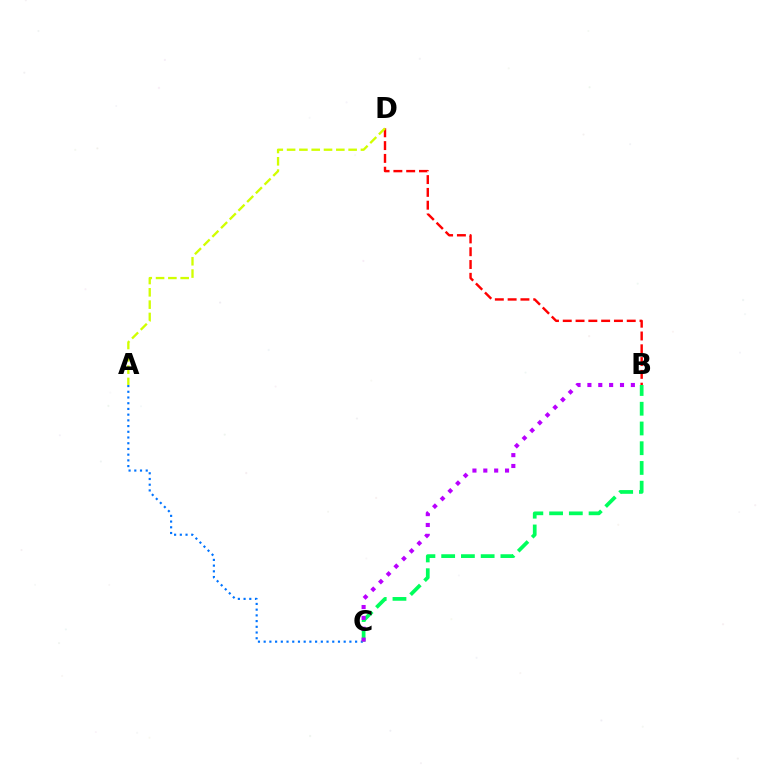{('B', 'D'): [{'color': '#ff0000', 'line_style': 'dashed', 'thickness': 1.74}], ('A', 'D'): [{'color': '#d1ff00', 'line_style': 'dashed', 'thickness': 1.67}], ('A', 'C'): [{'color': '#0074ff', 'line_style': 'dotted', 'thickness': 1.55}], ('B', 'C'): [{'color': '#00ff5c', 'line_style': 'dashed', 'thickness': 2.68}, {'color': '#b900ff', 'line_style': 'dotted', 'thickness': 2.95}]}